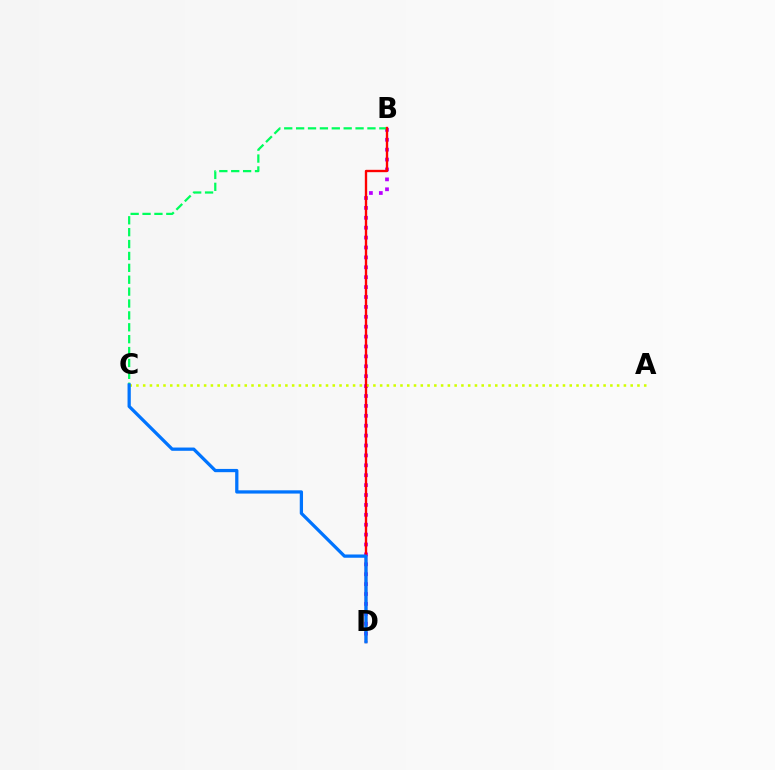{('B', 'D'): [{'color': '#b900ff', 'line_style': 'dotted', 'thickness': 2.69}, {'color': '#ff0000', 'line_style': 'solid', 'thickness': 1.7}], ('B', 'C'): [{'color': '#00ff5c', 'line_style': 'dashed', 'thickness': 1.62}], ('A', 'C'): [{'color': '#d1ff00', 'line_style': 'dotted', 'thickness': 1.84}], ('C', 'D'): [{'color': '#0074ff', 'line_style': 'solid', 'thickness': 2.35}]}